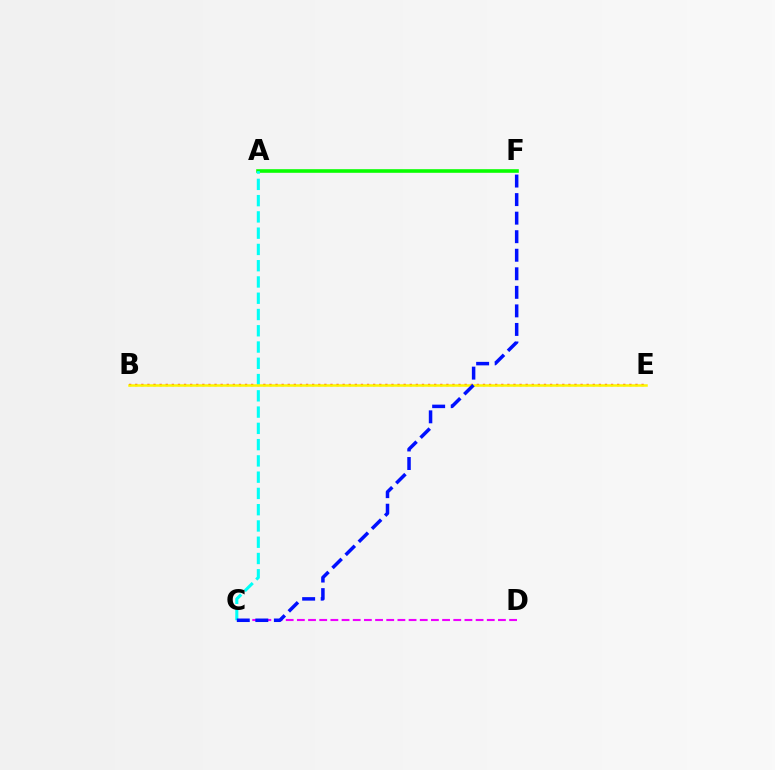{('A', 'F'): [{'color': '#08ff00', 'line_style': 'solid', 'thickness': 2.59}], ('B', 'E'): [{'color': '#ff0000', 'line_style': 'dotted', 'thickness': 1.66}, {'color': '#fcf500', 'line_style': 'solid', 'thickness': 1.81}], ('A', 'C'): [{'color': '#00fff6', 'line_style': 'dashed', 'thickness': 2.21}], ('C', 'D'): [{'color': '#ee00ff', 'line_style': 'dashed', 'thickness': 1.52}], ('C', 'F'): [{'color': '#0010ff', 'line_style': 'dashed', 'thickness': 2.52}]}